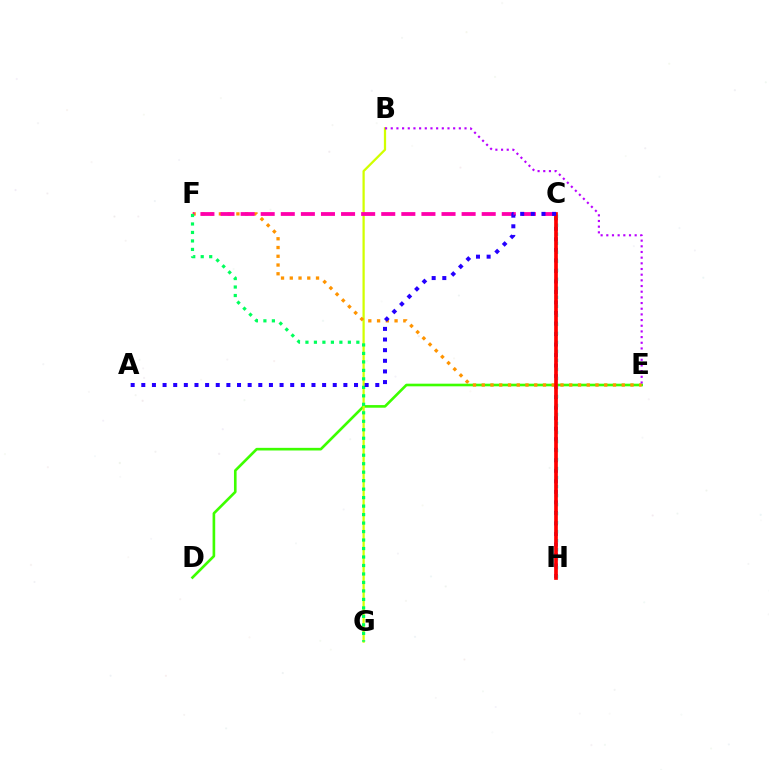{('C', 'H'): [{'color': '#0074ff', 'line_style': 'dotted', 'thickness': 2.86}, {'color': '#00fff6', 'line_style': 'dotted', 'thickness': 2.45}, {'color': '#ff0000', 'line_style': 'solid', 'thickness': 2.65}], ('D', 'E'): [{'color': '#3dff00', 'line_style': 'solid', 'thickness': 1.9}], ('B', 'G'): [{'color': '#d1ff00', 'line_style': 'solid', 'thickness': 1.62}], ('E', 'F'): [{'color': '#ff9400', 'line_style': 'dotted', 'thickness': 2.38}], ('B', 'E'): [{'color': '#b900ff', 'line_style': 'dotted', 'thickness': 1.54}], ('C', 'F'): [{'color': '#ff00ac', 'line_style': 'dashed', 'thickness': 2.73}], ('F', 'G'): [{'color': '#00ff5c', 'line_style': 'dotted', 'thickness': 2.3}], ('A', 'C'): [{'color': '#2500ff', 'line_style': 'dotted', 'thickness': 2.89}]}